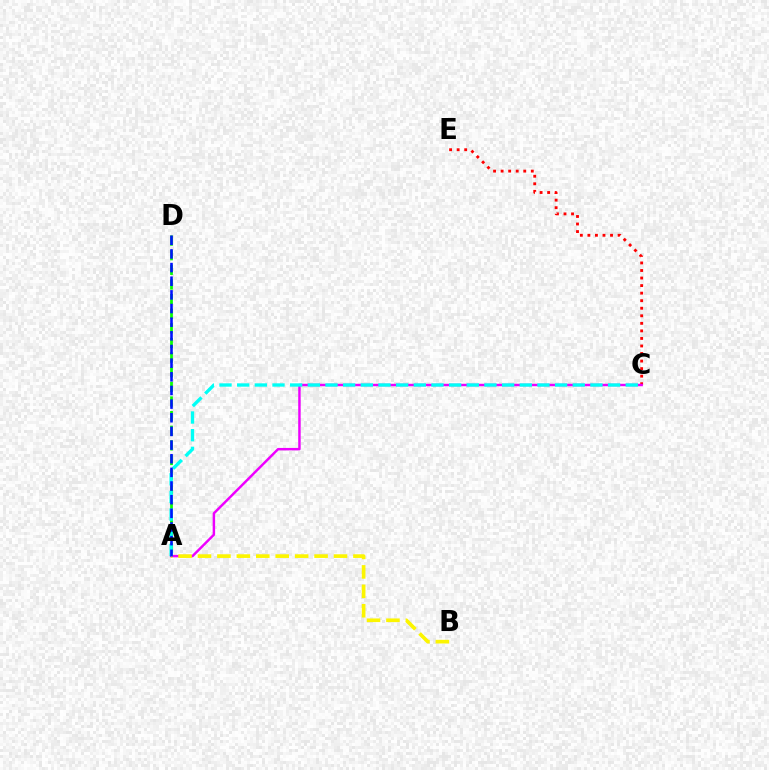{('C', 'E'): [{'color': '#ff0000', 'line_style': 'dotted', 'thickness': 2.05}], ('A', 'C'): [{'color': '#ee00ff', 'line_style': 'solid', 'thickness': 1.77}, {'color': '#00fff6', 'line_style': 'dashed', 'thickness': 2.4}], ('A', 'D'): [{'color': '#08ff00', 'line_style': 'dashed', 'thickness': 1.99}, {'color': '#0010ff', 'line_style': 'dashed', 'thickness': 1.85}], ('A', 'B'): [{'color': '#fcf500', 'line_style': 'dashed', 'thickness': 2.64}]}